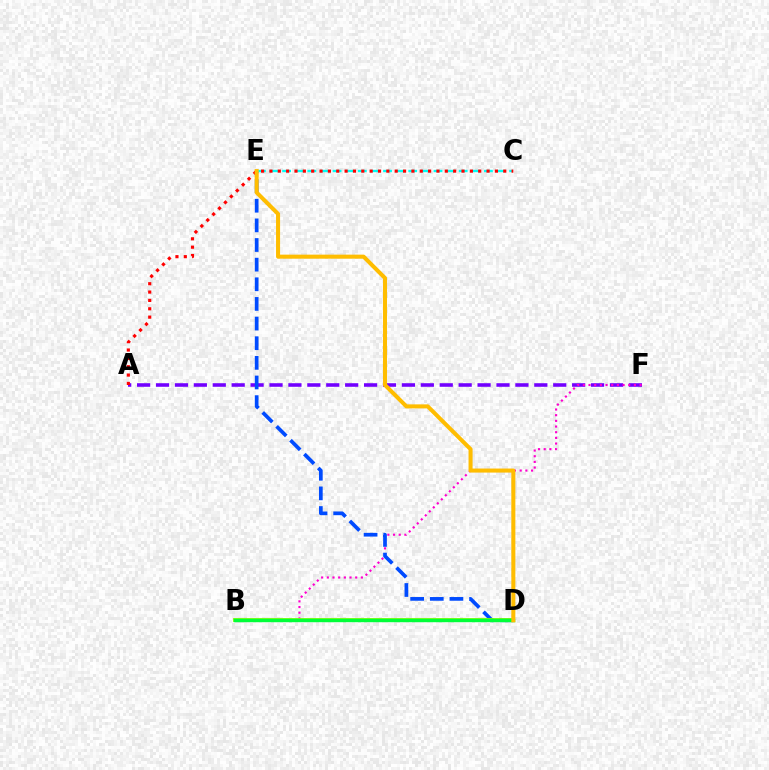{('A', 'F'): [{'color': '#7200ff', 'line_style': 'dashed', 'thickness': 2.57}], ('B', 'F'): [{'color': '#ff00cf', 'line_style': 'dotted', 'thickness': 1.54}], ('D', 'E'): [{'color': '#004bff', 'line_style': 'dashed', 'thickness': 2.67}, {'color': '#ffbd00', 'line_style': 'solid', 'thickness': 2.91}], ('C', 'E'): [{'color': '#00fff6', 'line_style': 'dashed', 'thickness': 1.71}], ('B', 'D'): [{'color': '#84ff00', 'line_style': 'solid', 'thickness': 2.75}, {'color': '#00ff39', 'line_style': 'solid', 'thickness': 2.46}], ('A', 'C'): [{'color': '#ff0000', 'line_style': 'dotted', 'thickness': 2.27}]}